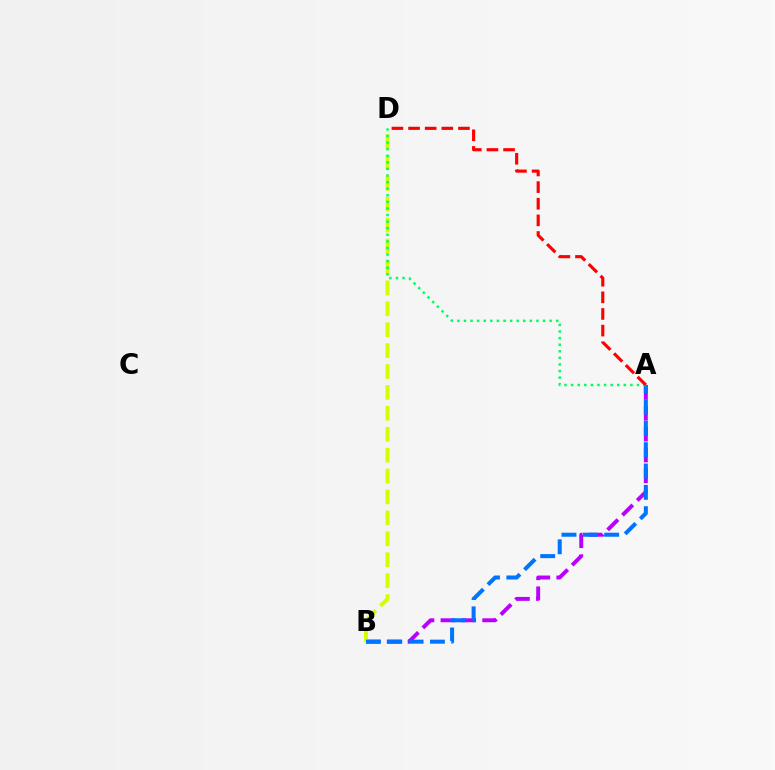{('A', 'B'): [{'color': '#b900ff', 'line_style': 'dashed', 'thickness': 2.83}, {'color': '#0074ff', 'line_style': 'dashed', 'thickness': 2.9}], ('B', 'D'): [{'color': '#d1ff00', 'line_style': 'dashed', 'thickness': 2.84}], ('A', 'D'): [{'color': '#00ff5c', 'line_style': 'dotted', 'thickness': 1.79}, {'color': '#ff0000', 'line_style': 'dashed', 'thickness': 2.26}]}